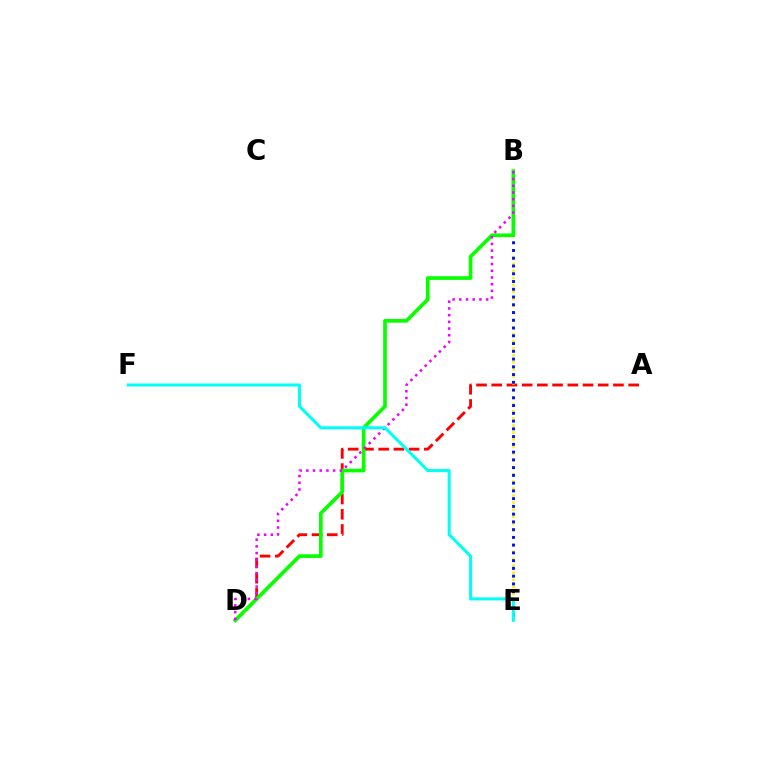{('A', 'D'): [{'color': '#ff0000', 'line_style': 'dashed', 'thickness': 2.07}], ('B', 'E'): [{'color': '#fcf500', 'line_style': 'dotted', 'thickness': 1.91}, {'color': '#0010ff', 'line_style': 'dotted', 'thickness': 2.11}], ('B', 'D'): [{'color': '#08ff00', 'line_style': 'solid', 'thickness': 2.65}, {'color': '#ee00ff', 'line_style': 'dotted', 'thickness': 1.82}], ('E', 'F'): [{'color': '#00fff6', 'line_style': 'solid', 'thickness': 2.18}]}